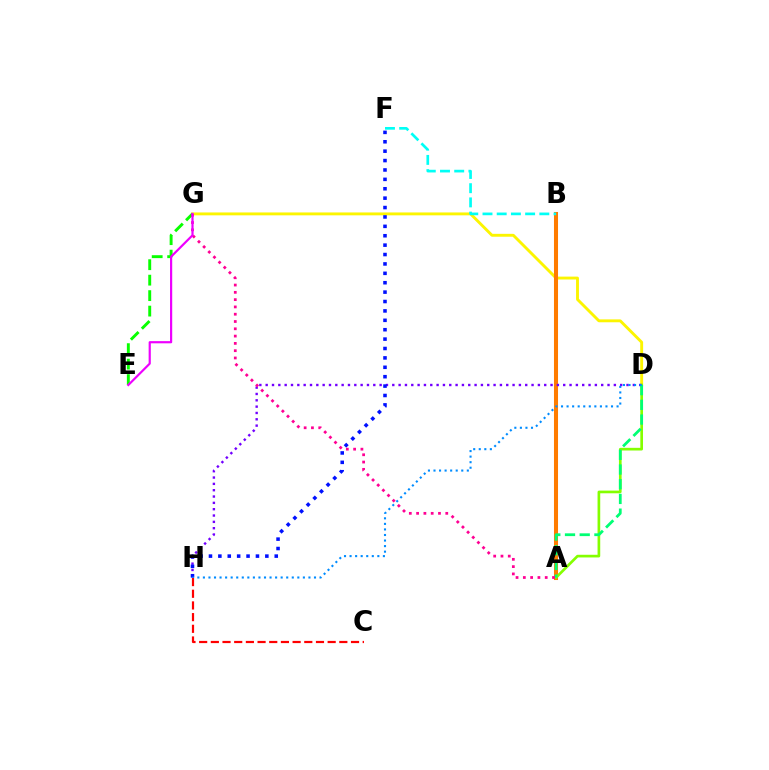{('D', 'G'): [{'color': '#fcf500', 'line_style': 'solid', 'thickness': 2.08}], ('A', 'B'): [{'color': '#ff7c00', 'line_style': 'solid', 'thickness': 2.92}], ('A', 'D'): [{'color': '#84ff00', 'line_style': 'solid', 'thickness': 1.93}, {'color': '#00ff74', 'line_style': 'dashed', 'thickness': 2.0}], ('D', 'H'): [{'color': '#7200ff', 'line_style': 'dotted', 'thickness': 1.72}, {'color': '#008cff', 'line_style': 'dotted', 'thickness': 1.51}], ('E', 'G'): [{'color': '#08ff00', 'line_style': 'dashed', 'thickness': 2.1}, {'color': '#ee00ff', 'line_style': 'solid', 'thickness': 1.57}], ('F', 'H'): [{'color': '#0010ff', 'line_style': 'dotted', 'thickness': 2.55}], ('B', 'F'): [{'color': '#00fff6', 'line_style': 'dashed', 'thickness': 1.93}], ('C', 'H'): [{'color': '#ff0000', 'line_style': 'dashed', 'thickness': 1.59}], ('A', 'G'): [{'color': '#ff0094', 'line_style': 'dotted', 'thickness': 1.98}]}